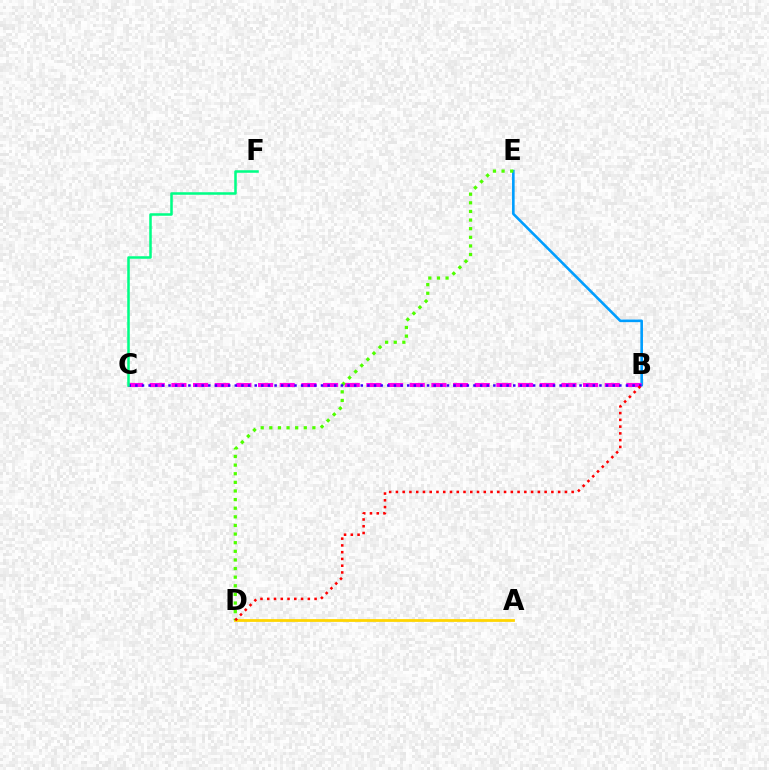{('B', 'E'): [{'color': '#009eff', 'line_style': 'solid', 'thickness': 1.88}], ('B', 'C'): [{'color': '#ff00ed', 'line_style': 'dashed', 'thickness': 2.94}, {'color': '#3700ff', 'line_style': 'dotted', 'thickness': 1.8}], ('A', 'D'): [{'color': '#ffd500', 'line_style': 'solid', 'thickness': 2.0}], ('D', 'E'): [{'color': '#4fff00', 'line_style': 'dotted', 'thickness': 2.34}], ('C', 'F'): [{'color': '#00ff86', 'line_style': 'solid', 'thickness': 1.82}], ('B', 'D'): [{'color': '#ff0000', 'line_style': 'dotted', 'thickness': 1.84}]}